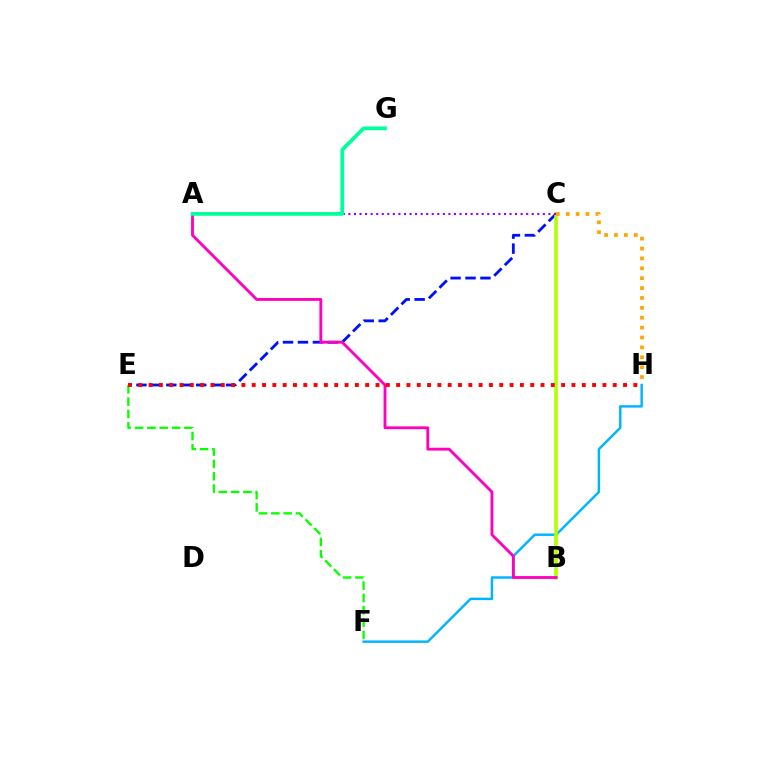{('F', 'H'): [{'color': '#00b5ff', 'line_style': 'solid', 'thickness': 1.76}], ('C', 'E'): [{'color': '#0010ff', 'line_style': 'dashed', 'thickness': 2.03}], ('B', 'C'): [{'color': '#b3ff00', 'line_style': 'solid', 'thickness': 2.59}], ('A', 'C'): [{'color': '#9b00ff', 'line_style': 'dotted', 'thickness': 1.51}], ('C', 'H'): [{'color': '#ffa500', 'line_style': 'dotted', 'thickness': 2.69}], ('A', 'B'): [{'color': '#ff00bd', 'line_style': 'solid', 'thickness': 2.05}], ('E', 'F'): [{'color': '#08ff00', 'line_style': 'dashed', 'thickness': 1.67}], ('A', 'G'): [{'color': '#00ff9d', 'line_style': 'solid', 'thickness': 2.69}], ('E', 'H'): [{'color': '#ff0000', 'line_style': 'dotted', 'thickness': 2.8}]}